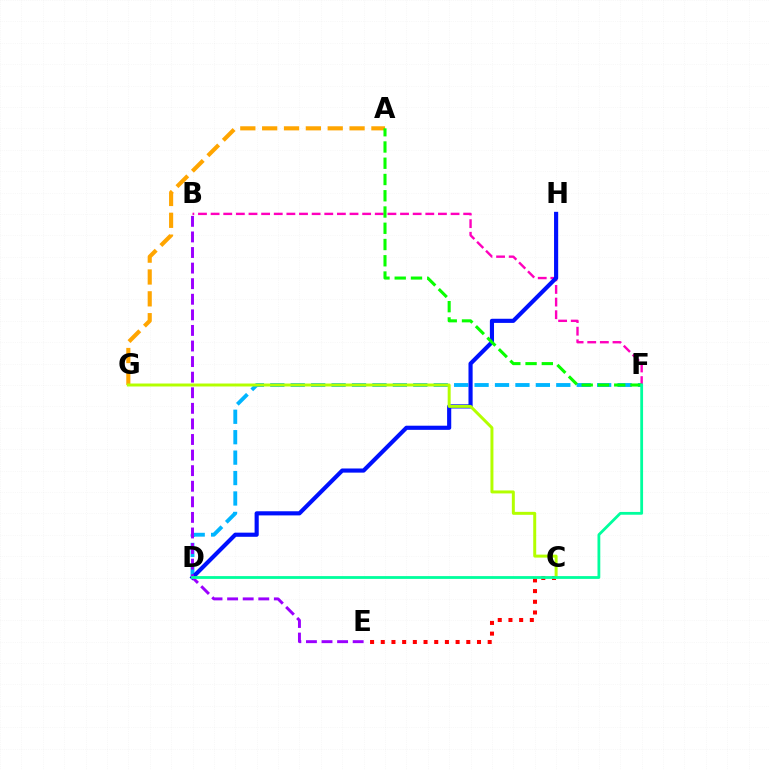{('D', 'F'): [{'color': '#00b5ff', 'line_style': 'dashed', 'thickness': 2.78}, {'color': '#00ff9d', 'line_style': 'solid', 'thickness': 2.01}], ('B', 'F'): [{'color': '#ff00bd', 'line_style': 'dashed', 'thickness': 1.72}], ('D', 'H'): [{'color': '#0010ff', 'line_style': 'solid', 'thickness': 2.98}], ('A', 'G'): [{'color': '#ffa500', 'line_style': 'dashed', 'thickness': 2.97}], ('C', 'E'): [{'color': '#ff0000', 'line_style': 'dotted', 'thickness': 2.9}], ('A', 'F'): [{'color': '#08ff00', 'line_style': 'dashed', 'thickness': 2.21}], ('C', 'G'): [{'color': '#b3ff00', 'line_style': 'solid', 'thickness': 2.14}], ('B', 'E'): [{'color': '#9b00ff', 'line_style': 'dashed', 'thickness': 2.12}]}